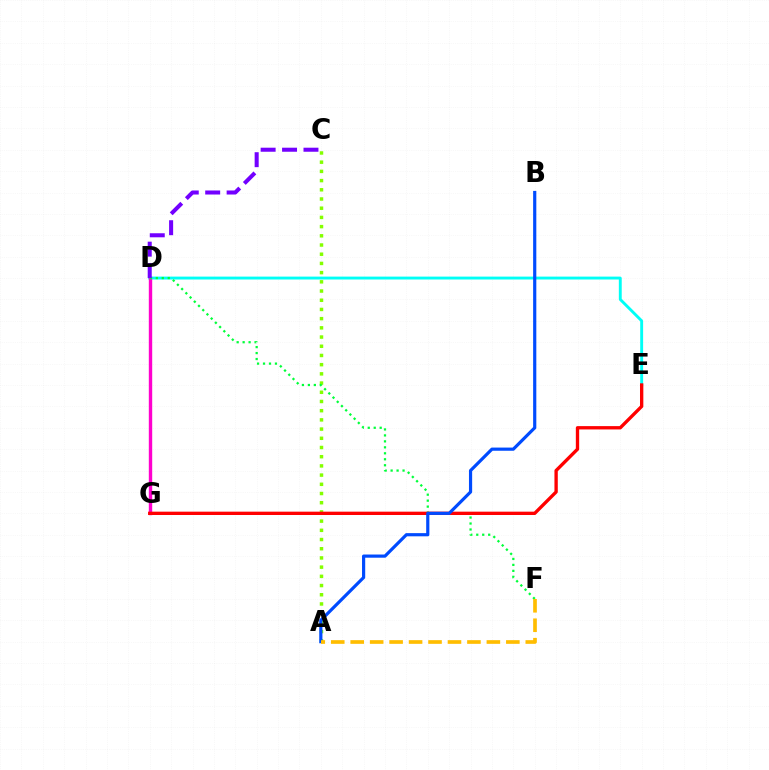{('D', 'E'): [{'color': '#00fff6', 'line_style': 'solid', 'thickness': 2.08}], ('D', 'G'): [{'color': '#ff00cf', 'line_style': 'solid', 'thickness': 2.44}], ('A', 'C'): [{'color': '#84ff00', 'line_style': 'dotted', 'thickness': 2.5}], ('D', 'F'): [{'color': '#00ff39', 'line_style': 'dotted', 'thickness': 1.62}], ('E', 'G'): [{'color': '#ff0000', 'line_style': 'solid', 'thickness': 2.4}], ('C', 'D'): [{'color': '#7200ff', 'line_style': 'dashed', 'thickness': 2.91}], ('A', 'B'): [{'color': '#004bff', 'line_style': 'solid', 'thickness': 2.29}], ('A', 'F'): [{'color': '#ffbd00', 'line_style': 'dashed', 'thickness': 2.64}]}